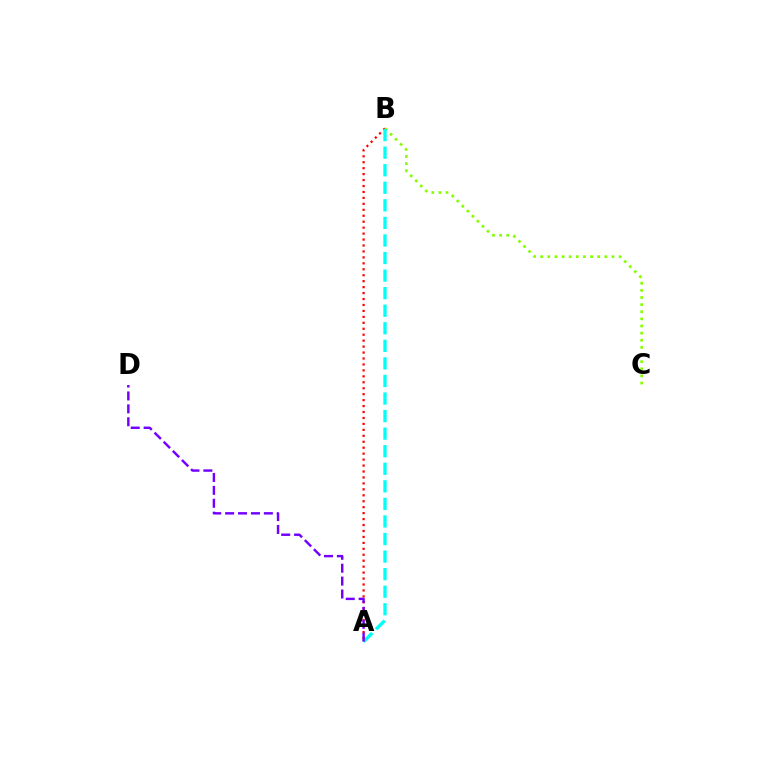{('A', 'B'): [{'color': '#ff0000', 'line_style': 'dotted', 'thickness': 1.62}, {'color': '#00fff6', 'line_style': 'dashed', 'thickness': 2.39}], ('B', 'C'): [{'color': '#84ff00', 'line_style': 'dotted', 'thickness': 1.94}], ('A', 'D'): [{'color': '#7200ff', 'line_style': 'dashed', 'thickness': 1.75}]}